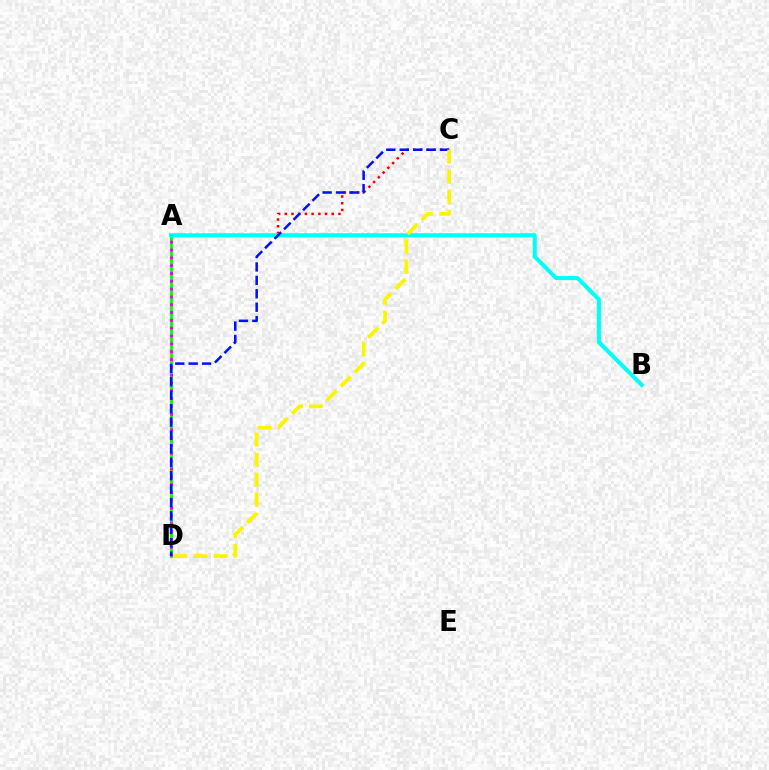{('A', 'D'): [{'color': '#08ff00', 'line_style': 'solid', 'thickness': 2.1}, {'color': '#ee00ff', 'line_style': 'dotted', 'thickness': 2.13}], ('A', 'C'): [{'color': '#ff0000', 'line_style': 'dotted', 'thickness': 1.82}], ('A', 'B'): [{'color': '#00fff6', 'line_style': 'solid', 'thickness': 2.93}], ('C', 'D'): [{'color': '#0010ff', 'line_style': 'dashed', 'thickness': 1.82}, {'color': '#fcf500', 'line_style': 'dashed', 'thickness': 2.72}]}